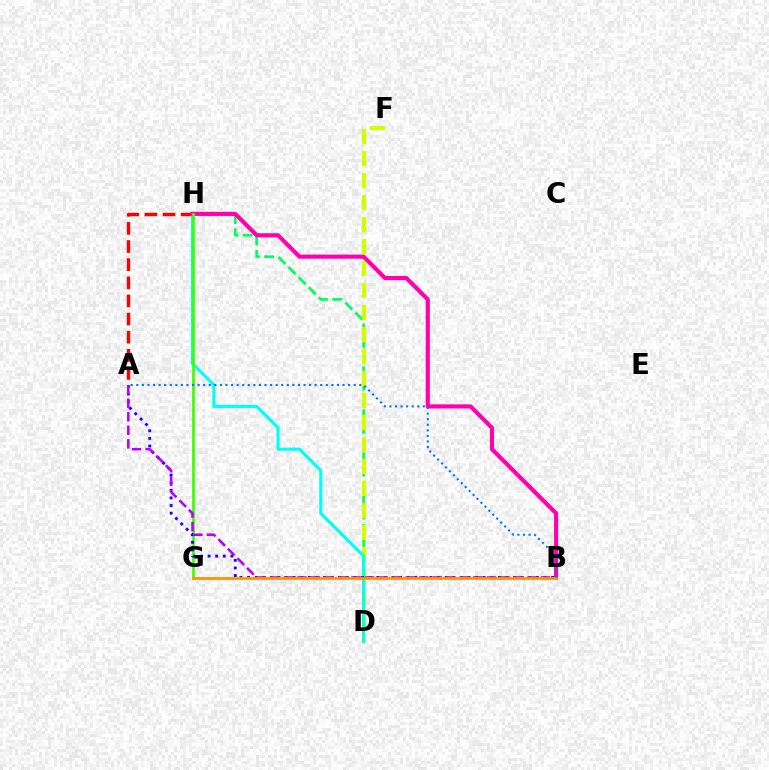{('D', 'H'): [{'color': '#00ff5c', 'line_style': 'dashed', 'thickness': 1.94}, {'color': '#00fff6', 'line_style': 'solid', 'thickness': 2.24}], ('D', 'F'): [{'color': '#d1ff00', 'line_style': 'dashed', 'thickness': 2.99}], ('A', 'H'): [{'color': '#ff0000', 'line_style': 'dashed', 'thickness': 2.46}], ('B', 'H'): [{'color': '#ff00ac', 'line_style': 'solid', 'thickness': 2.96}], ('G', 'H'): [{'color': '#3dff00', 'line_style': 'solid', 'thickness': 1.94}], ('A', 'B'): [{'color': '#2500ff', 'line_style': 'dotted', 'thickness': 2.07}, {'color': '#b900ff', 'line_style': 'dashed', 'thickness': 1.84}, {'color': '#0074ff', 'line_style': 'dotted', 'thickness': 1.51}], ('B', 'G'): [{'color': '#ff9400', 'line_style': 'solid', 'thickness': 2.02}]}